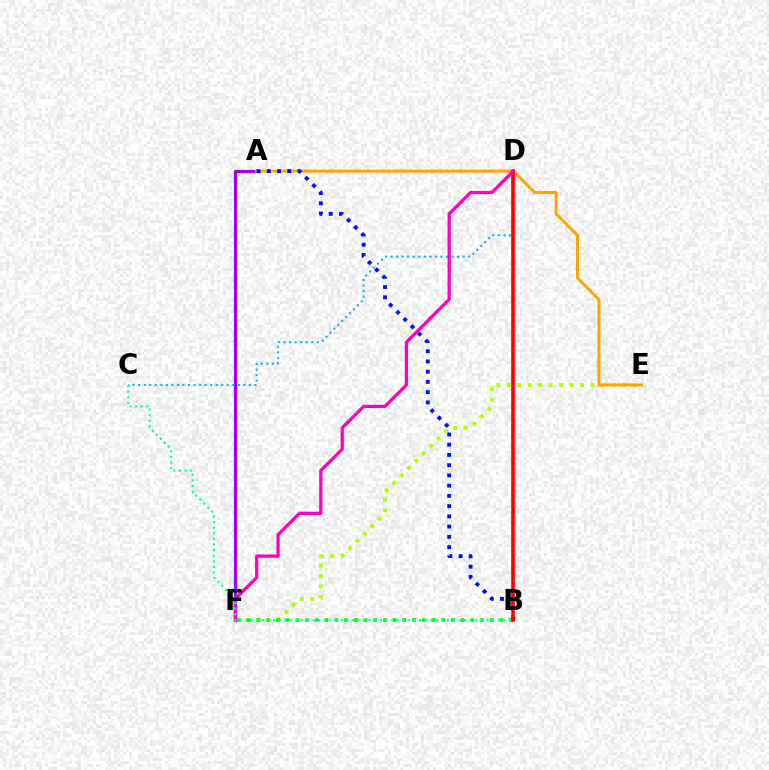{('E', 'F'): [{'color': '#b3ff00', 'line_style': 'dotted', 'thickness': 2.85}], ('A', 'F'): [{'color': '#9b00ff', 'line_style': 'solid', 'thickness': 2.26}], ('B', 'F'): [{'color': '#08ff00', 'line_style': 'dotted', 'thickness': 2.64}], ('C', 'D'): [{'color': '#00b5ff', 'line_style': 'dotted', 'thickness': 1.5}], ('A', 'E'): [{'color': '#ffa500', 'line_style': 'solid', 'thickness': 2.15}], ('A', 'B'): [{'color': '#0010ff', 'line_style': 'dotted', 'thickness': 2.78}], ('B', 'D'): [{'color': '#ff0000', 'line_style': 'solid', 'thickness': 2.62}], ('D', 'F'): [{'color': '#ff00bd', 'line_style': 'solid', 'thickness': 2.33}], ('B', 'C'): [{'color': '#00ff9d', 'line_style': 'dotted', 'thickness': 1.53}]}